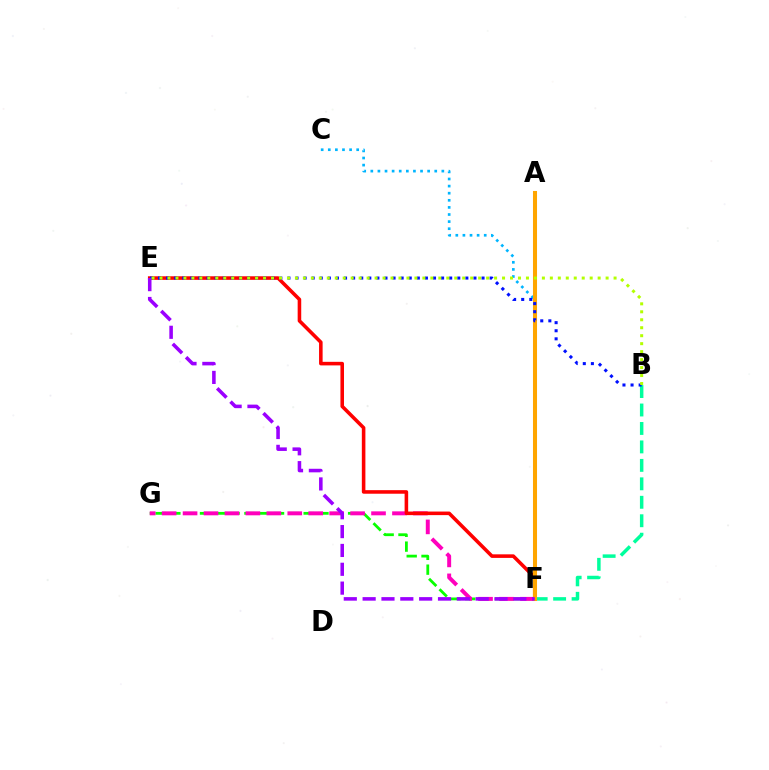{('F', 'G'): [{'color': '#08ff00', 'line_style': 'dashed', 'thickness': 2.01}, {'color': '#ff00bd', 'line_style': 'dashed', 'thickness': 2.84}], ('B', 'F'): [{'color': '#00ff9d', 'line_style': 'dashed', 'thickness': 2.51}], ('C', 'F'): [{'color': '#00b5ff', 'line_style': 'dotted', 'thickness': 1.93}], ('E', 'F'): [{'color': '#ff0000', 'line_style': 'solid', 'thickness': 2.57}, {'color': '#9b00ff', 'line_style': 'dashed', 'thickness': 2.56}], ('A', 'F'): [{'color': '#ffa500', 'line_style': 'solid', 'thickness': 2.91}], ('B', 'E'): [{'color': '#0010ff', 'line_style': 'dotted', 'thickness': 2.2}, {'color': '#b3ff00', 'line_style': 'dotted', 'thickness': 2.16}]}